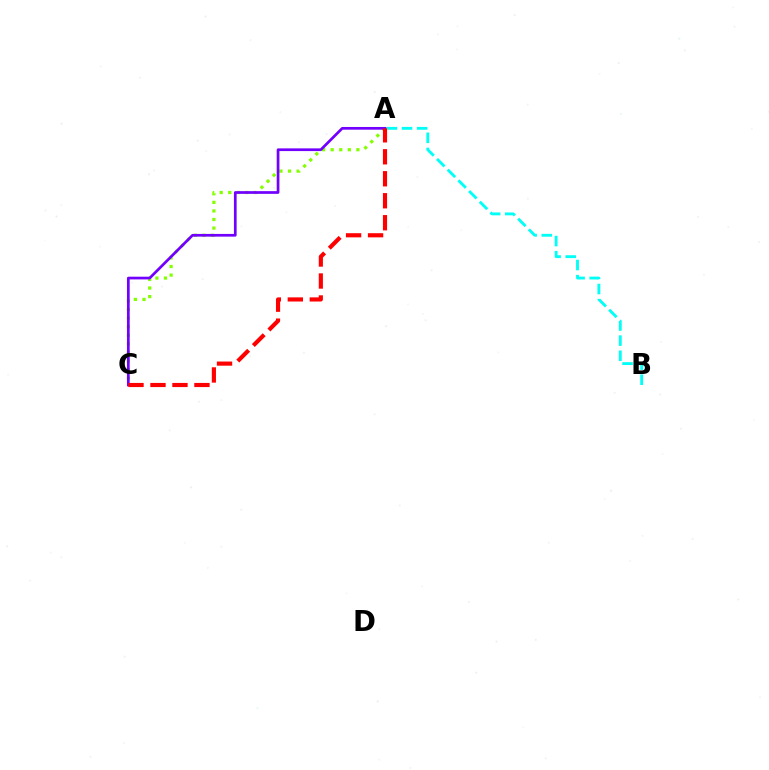{('A', 'C'): [{'color': '#84ff00', 'line_style': 'dotted', 'thickness': 2.33}, {'color': '#7200ff', 'line_style': 'solid', 'thickness': 1.95}, {'color': '#ff0000', 'line_style': 'dashed', 'thickness': 2.99}], ('A', 'B'): [{'color': '#00fff6', 'line_style': 'dashed', 'thickness': 2.05}]}